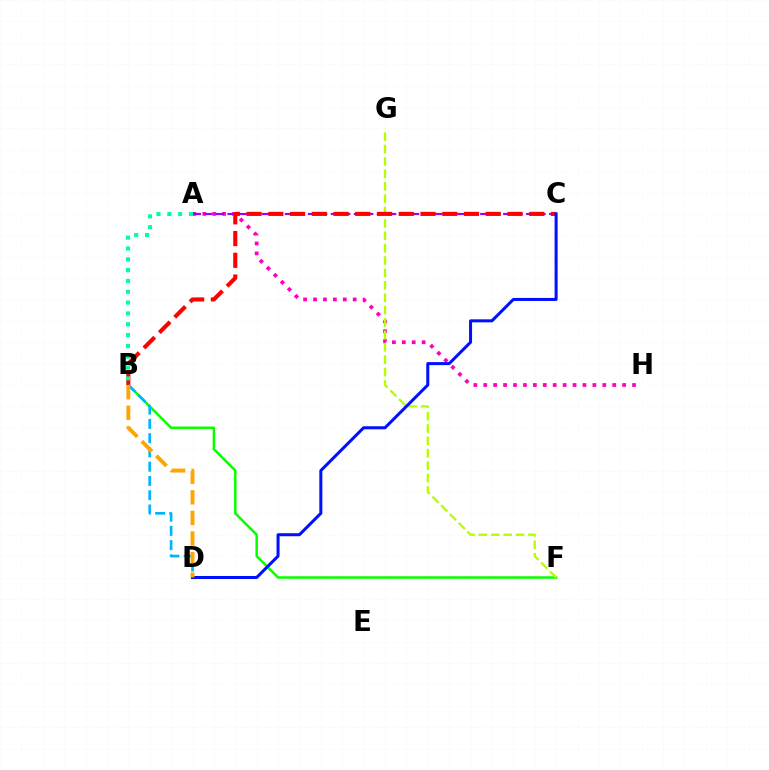{('B', 'F'): [{'color': '#08ff00', 'line_style': 'solid', 'thickness': 1.81}], ('A', 'H'): [{'color': '#ff00bd', 'line_style': 'dotted', 'thickness': 2.69}], ('A', 'C'): [{'color': '#9b00ff', 'line_style': 'dashed', 'thickness': 1.56}], ('F', 'G'): [{'color': '#b3ff00', 'line_style': 'dashed', 'thickness': 1.68}], ('B', 'C'): [{'color': '#ff0000', 'line_style': 'dashed', 'thickness': 2.95}], ('B', 'D'): [{'color': '#00b5ff', 'line_style': 'dashed', 'thickness': 1.94}, {'color': '#ffa500', 'line_style': 'dashed', 'thickness': 2.8}], ('C', 'D'): [{'color': '#0010ff', 'line_style': 'solid', 'thickness': 2.18}], ('A', 'B'): [{'color': '#00ff9d', 'line_style': 'dotted', 'thickness': 2.94}]}